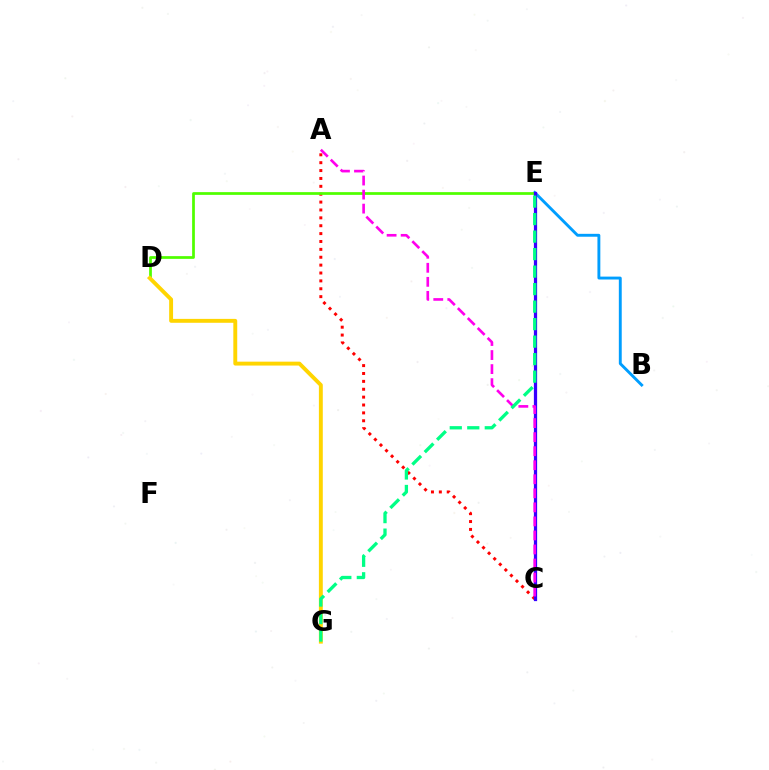{('B', 'E'): [{'color': '#009eff', 'line_style': 'solid', 'thickness': 2.08}], ('A', 'C'): [{'color': '#ff0000', 'line_style': 'dotted', 'thickness': 2.14}, {'color': '#ff00ed', 'line_style': 'dashed', 'thickness': 1.91}], ('D', 'E'): [{'color': '#4fff00', 'line_style': 'solid', 'thickness': 1.97}], ('D', 'G'): [{'color': '#ffd500', 'line_style': 'solid', 'thickness': 2.81}], ('C', 'E'): [{'color': '#3700ff', 'line_style': 'solid', 'thickness': 2.33}], ('E', 'G'): [{'color': '#00ff86', 'line_style': 'dashed', 'thickness': 2.38}]}